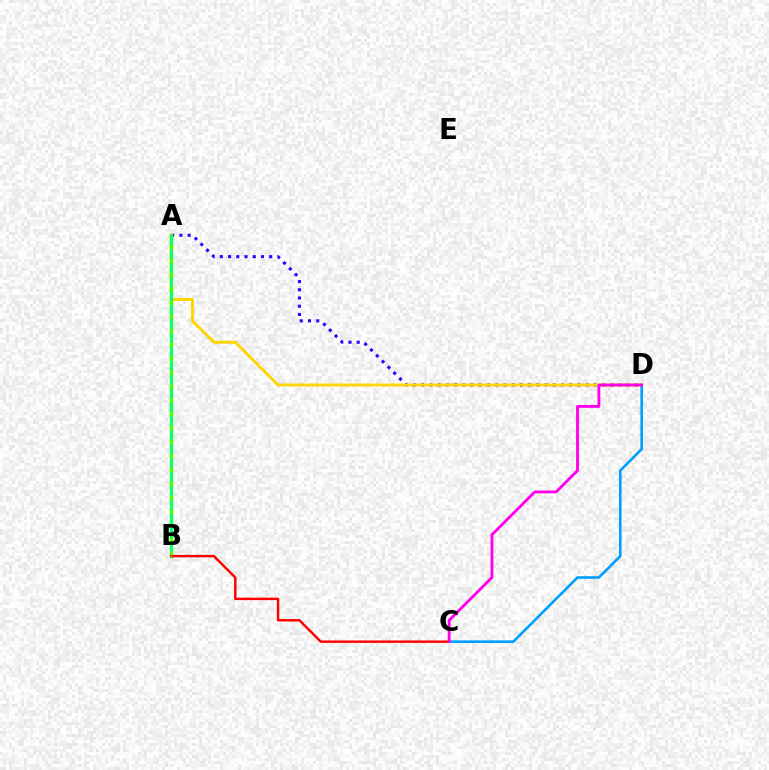{('A', 'D'): [{'color': '#3700ff', 'line_style': 'dotted', 'thickness': 2.23}, {'color': '#ffd500', 'line_style': 'solid', 'thickness': 2.11}], ('A', 'B'): [{'color': '#4fff00', 'line_style': 'solid', 'thickness': 2.47}, {'color': '#00ff86', 'line_style': 'dashed', 'thickness': 1.89}], ('B', 'C'): [{'color': '#ff0000', 'line_style': 'solid', 'thickness': 1.75}], ('C', 'D'): [{'color': '#009eff', 'line_style': 'solid', 'thickness': 1.86}, {'color': '#ff00ed', 'line_style': 'solid', 'thickness': 2.05}]}